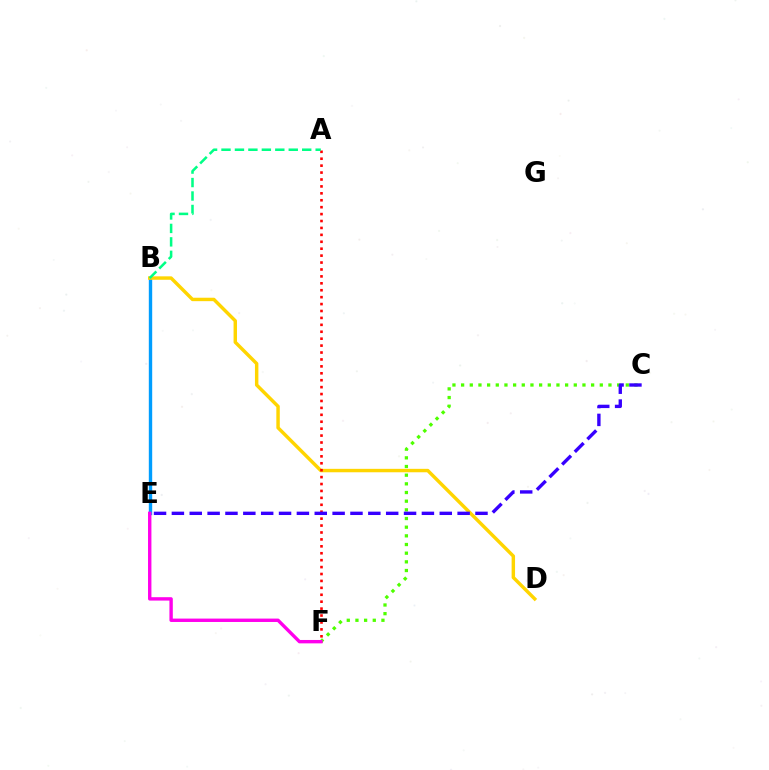{('B', 'E'): [{'color': '#009eff', 'line_style': 'solid', 'thickness': 2.43}], ('C', 'F'): [{'color': '#4fff00', 'line_style': 'dotted', 'thickness': 2.35}], ('B', 'D'): [{'color': '#ffd500', 'line_style': 'solid', 'thickness': 2.47}], ('A', 'F'): [{'color': '#ff0000', 'line_style': 'dotted', 'thickness': 1.88}], ('A', 'B'): [{'color': '#00ff86', 'line_style': 'dashed', 'thickness': 1.83}], ('C', 'E'): [{'color': '#3700ff', 'line_style': 'dashed', 'thickness': 2.43}], ('E', 'F'): [{'color': '#ff00ed', 'line_style': 'solid', 'thickness': 2.44}]}